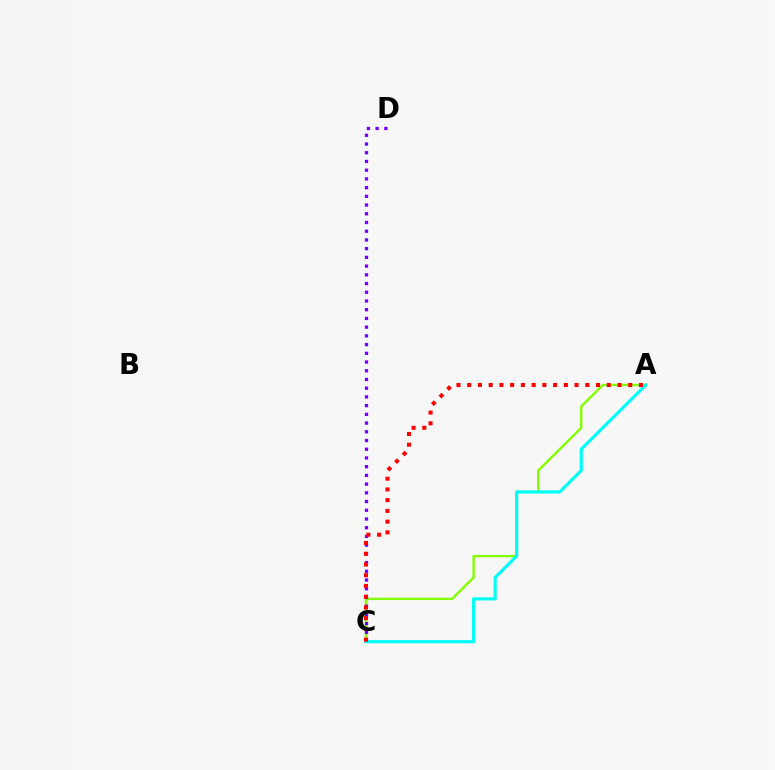{('A', 'C'): [{'color': '#84ff00', 'line_style': 'solid', 'thickness': 1.71}, {'color': '#00fff6', 'line_style': 'solid', 'thickness': 2.28}, {'color': '#ff0000', 'line_style': 'dotted', 'thickness': 2.92}], ('C', 'D'): [{'color': '#7200ff', 'line_style': 'dotted', 'thickness': 2.37}]}